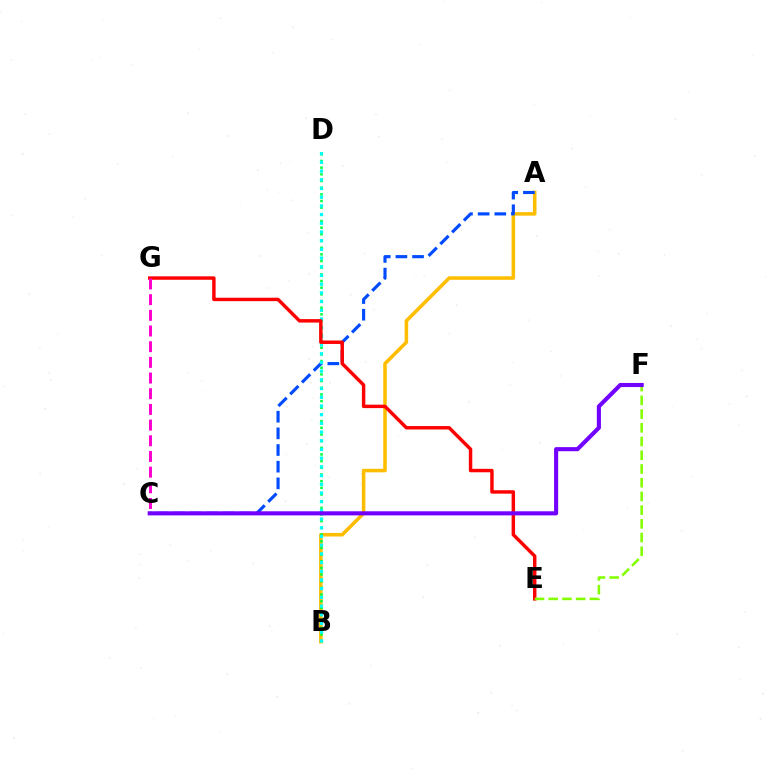{('A', 'B'): [{'color': '#ffbd00', 'line_style': 'solid', 'thickness': 2.55}], ('B', 'D'): [{'color': '#00ff39', 'line_style': 'dotted', 'thickness': 1.81}, {'color': '#00fff6', 'line_style': 'dotted', 'thickness': 2.36}], ('A', 'C'): [{'color': '#004bff', 'line_style': 'dashed', 'thickness': 2.26}], ('E', 'G'): [{'color': '#ff0000', 'line_style': 'solid', 'thickness': 2.48}], ('E', 'F'): [{'color': '#84ff00', 'line_style': 'dashed', 'thickness': 1.86}], ('C', 'F'): [{'color': '#7200ff', 'line_style': 'solid', 'thickness': 2.95}], ('C', 'G'): [{'color': '#ff00cf', 'line_style': 'dashed', 'thickness': 2.13}]}